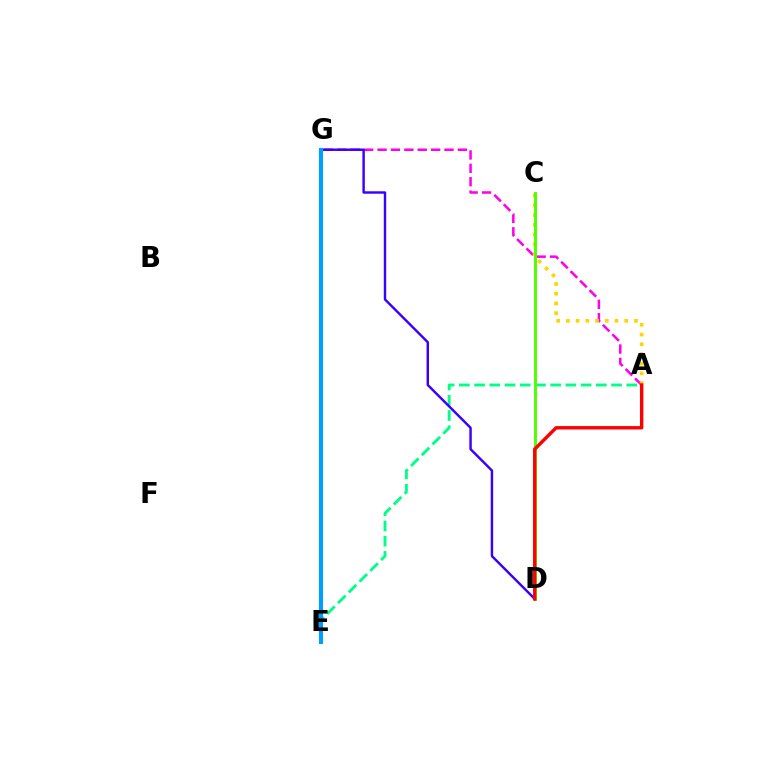{('A', 'E'): [{'color': '#00ff86', 'line_style': 'dashed', 'thickness': 2.07}], ('A', 'G'): [{'color': '#ff00ed', 'line_style': 'dashed', 'thickness': 1.82}], ('A', 'C'): [{'color': '#ffd500', 'line_style': 'dotted', 'thickness': 2.64}], ('C', 'D'): [{'color': '#4fff00', 'line_style': 'solid', 'thickness': 2.11}], ('D', 'G'): [{'color': '#3700ff', 'line_style': 'solid', 'thickness': 1.75}], ('A', 'D'): [{'color': '#ff0000', 'line_style': 'solid', 'thickness': 2.44}], ('E', 'G'): [{'color': '#009eff', 'line_style': 'solid', 'thickness': 2.97}]}